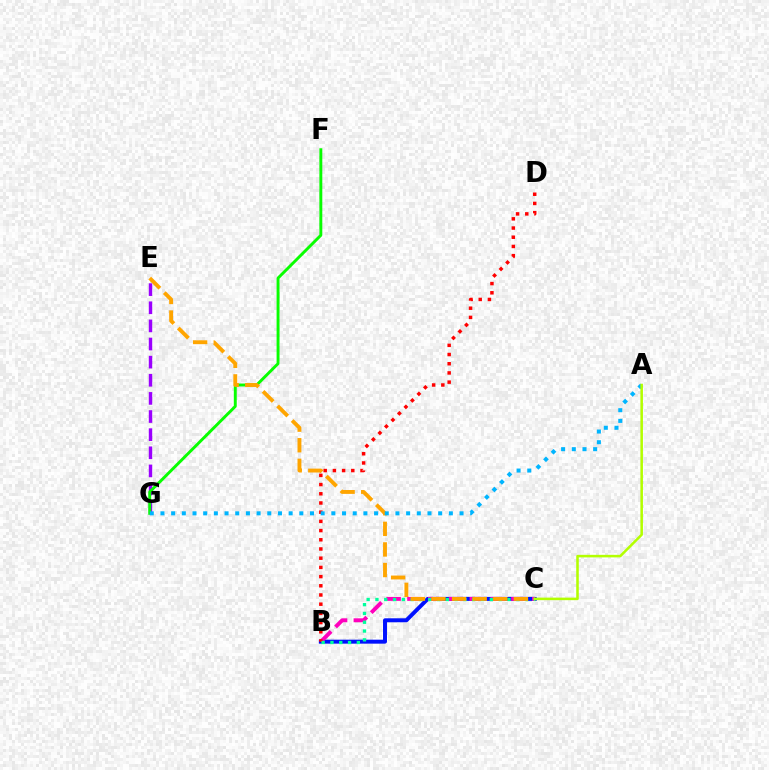{('E', 'G'): [{'color': '#9b00ff', 'line_style': 'dashed', 'thickness': 2.46}], ('B', 'C'): [{'color': '#0010ff', 'line_style': 'solid', 'thickness': 2.86}, {'color': '#ff00bd', 'line_style': 'dashed', 'thickness': 2.83}, {'color': '#00ff9d', 'line_style': 'dotted', 'thickness': 2.39}], ('B', 'D'): [{'color': '#ff0000', 'line_style': 'dotted', 'thickness': 2.5}], ('F', 'G'): [{'color': '#08ff00', 'line_style': 'solid', 'thickness': 2.11}], ('C', 'E'): [{'color': '#ffa500', 'line_style': 'dashed', 'thickness': 2.8}], ('A', 'G'): [{'color': '#00b5ff', 'line_style': 'dotted', 'thickness': 2.9}], ('A', 'C'): [{'color': '#b3ff00', 'line_style': 'solid', 'thickness': 1.84}]}